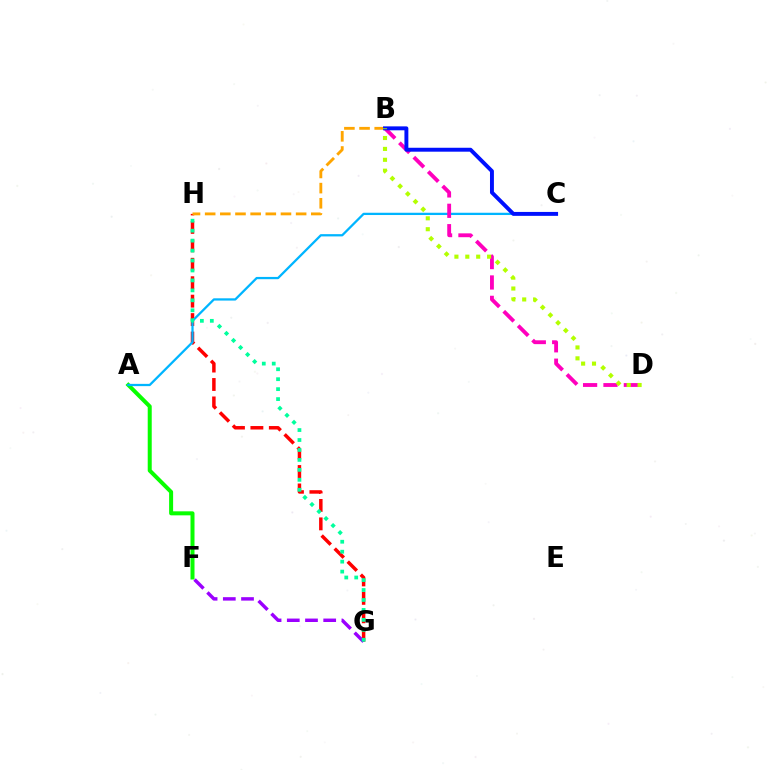{('A', 'F'): [{'color': '#08ff00', 'line_style': 'solid', 'thickness': 2.88}], ('G', 'H'): [{'color': '#ff0000', 'line_style': 'dashed', 'thickness': 2.5}, {'color': '#00ff9d', 'line_style': 'dotted', 'thickness': 2.7}], ('B', 'H'): [{'color': '#ffa500', 'line_style': 'dashed', 'thickness': 2.06}], ('F', 'G'): [{'color': '#9b00ff', 'line_style': 'dashed', 'thickness': 2.47}], ('A', 'C'): [{'color': '#00b5ff', 'line_style': 'solid', 'thickness': 1.63}], ('B', 'D'): [{'color': '#ff00bd', 'line_style': 'dashed', 'thickness': 2.77}, {'color': '#b3ff00', 'line_style': 'dotted', 'thickness': 2.96}], ('B', 'C'): [{'color': '#0010ff', 'line_style': 'solid', 'thickness': 2.82}]}